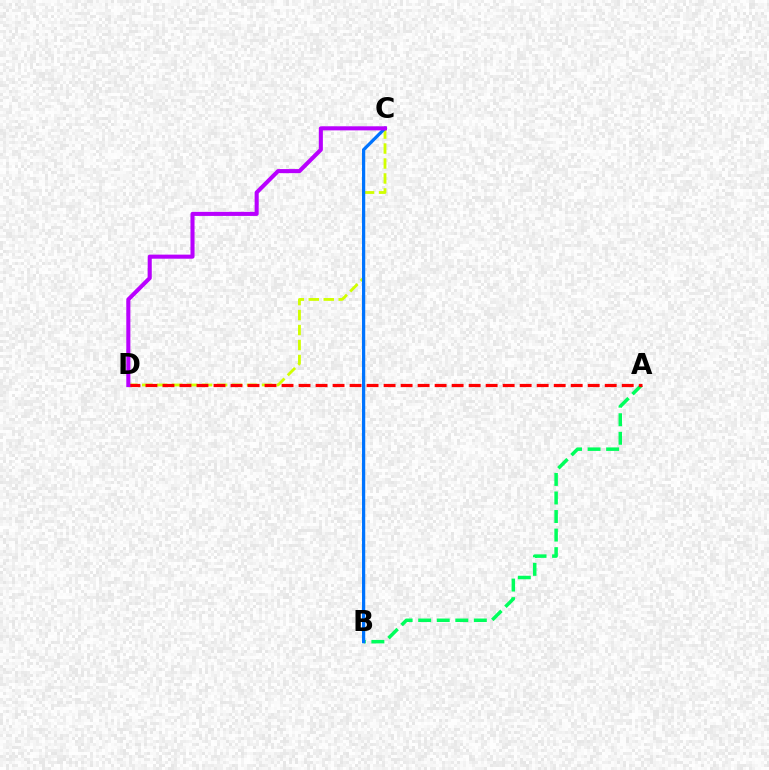{('C', 'D'): [{'color': '#d1ff00', 'line_style': 'dashed', 'thickness': 2.03}, {'color': '#b900ff', 'line_style': 'solid', 'thickness': 2.93}], ('A', 'B'): [{'color': '#00ff5c', 'line_style': 'dashed', 'thickness': 2.52}], ('B', 'C'): [{'color': '#0074ff', 'line_style': 'solid', 'thickness': 2.33}], ('A', 'D'): [{'color': '#ff0000', 'line_style': 'dashed', 'thickness': 2.31}]}